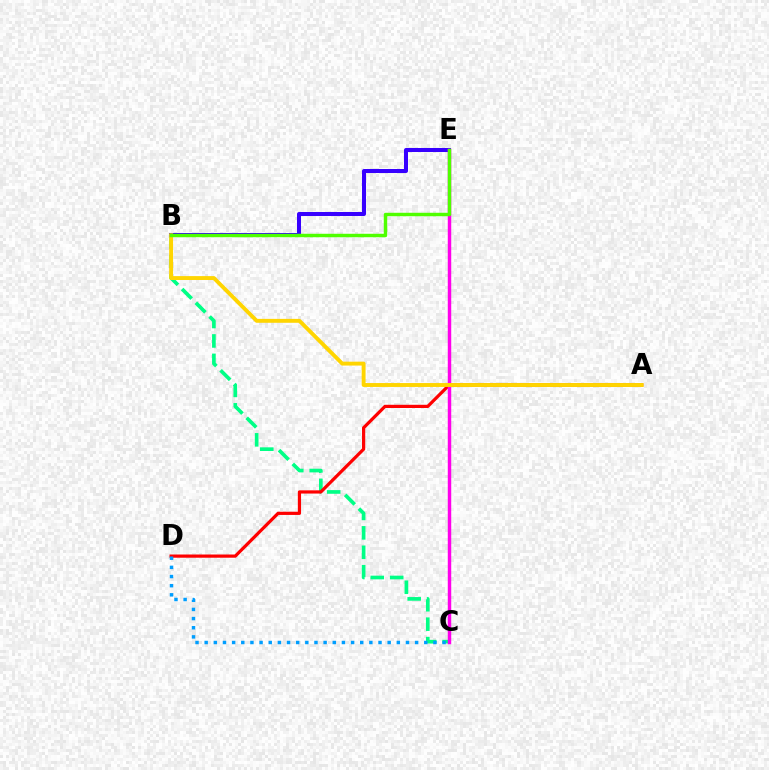{('B', 'C'): [{'color': '#00ff86', 'line_style': 'dashed', 'thickness': 2.64}], ('B', 'E'): [{'color': '#3700ff', 'line_style': 'solid', 'thickness': 2.89}, {'color': '#4fff00', 'line_style': 'solid', 'thickness': 2.48}], ('A', 'D'): [{'color': '#ff0000', 'line_style': 'solid', 'thickness': 2.31}], ('C', 'D'): [{'color': '#009eff', 'line_style': 'dotted', 'thickness': 2.49}], ('C', 'E'): [{'color': '#ff00ed', 'line_style': 'solid', 'thickness': 2.48}], ('A', 'B'): [{'color': '#ffd500', 'line_style': 'solid', 'thickness': 2.81}]}